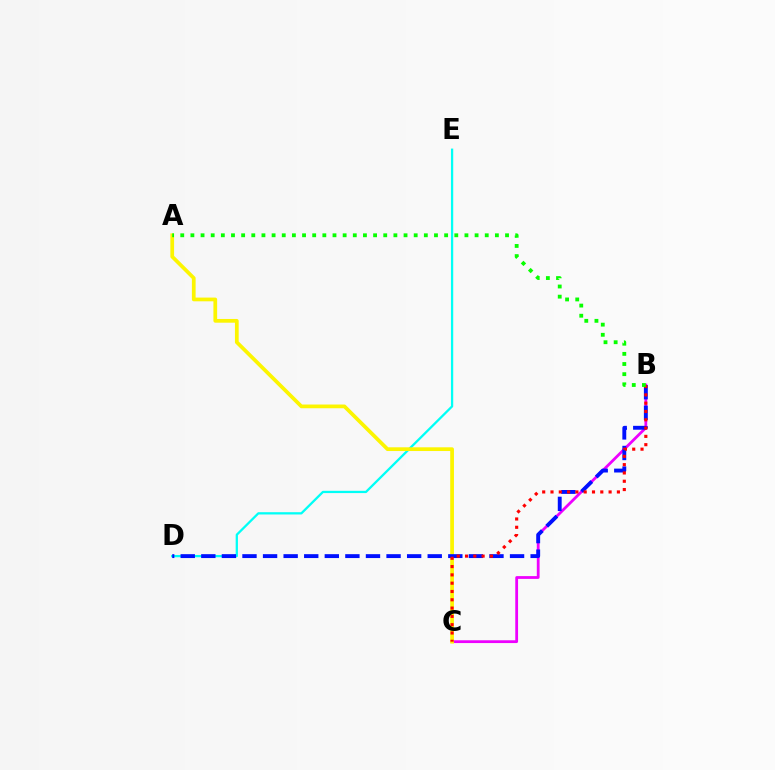{('D', 'E'): [{'color': '#00fff6', 'line_style': 'solid', 'thickness': 1.64}], ('B', 'C'): [{'color': '#ee00ff', 'line_style': 'solid', 'thickness': 2.01}, {'color': '#ff0000', 'line_style': 'dotted', 'thickness': 2.26}], ('A', 'C'): [{'color': '#fcf500', 'line_style': 'solid', 'thickness': 2.69}], ('B', 'D'): [{'color': '#0010ff', 'line_style': 'dashed', 'thickness': 2.8}], ('A', 'B'): [{'color': '#08ff00', 'line_style': 'dotted', 'thickness': 2.76}]}